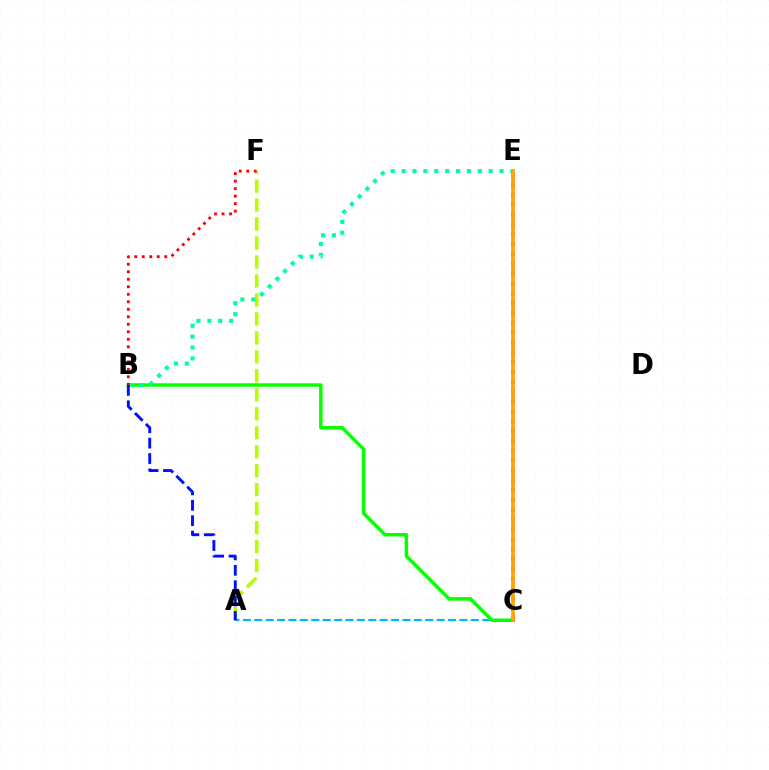{('A', 'F'): [{'color': '#b3ff00', 'line_style': 'dashed', 'thickness': 2.58}], ('A', 'C'): [{'color': '#00b5ff', 'line_style': 'dashed', 'thickness': 1.55}], ('B', 'C'): [{'color': '#08ff00', 'line_style': 'solid', 'thickness': 2.5}], ('B', 'E'): [{'color': '#00ff9d', 'line_style': 'dotted', 'thickness': 2.96}], ('A', 'B'): [{'color': '#0010ff', 'line_style': 'dashed', 'thickness': 2.09}], ('B', 'F'): [{'color': '#ff0000', 'line_style': 'dotted', 'thickness': 2.04}], ('C', 'E'): [{'color': '#9b00ff', 'line_style': 'solid', 'thickness': 1.66}, {'color': '#ff00bd', 'line_style': 'dotted', 'thickness': 2.67}, {'color': '#ffa500', 'line_style': 'solid', 'thickness': 2.6}]}